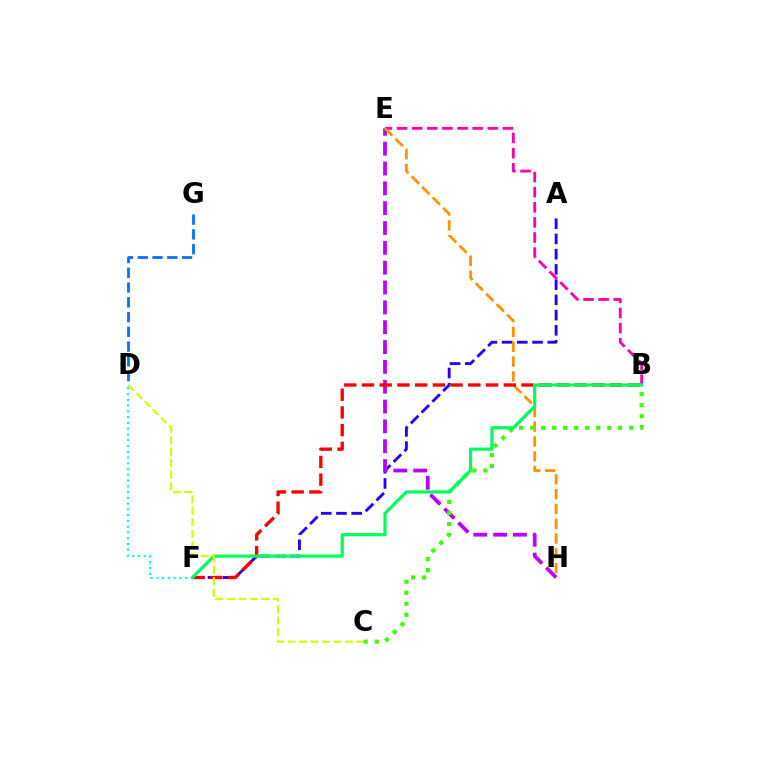{('A', 'F'): [{'color': '#2500ff', 'line_style': 'dashed', 'thickness': 2.07}], ('B', 'E'): [{'color': '#ff00ac', 'line_style': 'dashed', 'thickness': 2.05}], ('E', 'H'): [{'color': '#b900ff', 'line_style': 'dashed', 'thickness': 2.69}, {'color': '#ff9400', 'line_style': 'dashed', 'thickness': 2.01}], ('D', 'G'): [{'color': '#0074ff', 'line_style': 'dashed', 'thickness': 2.01}], ('B', 'C'): [{'color': '#3dff00', 'line_style': 'dotted', 'thickness': 2.99}], ('D', 'F'): [{'color': '#00fff6', 'line_style': 'dotted', 'thickness': 1.57}], ('B', 'F'): [{'color': '#ff0000', 'line_style': 'dashed', 'thickness': 2.41}, {'color': '#00ff5c', 'line_style': 'solid', 'thickness': 2.31}], ('C', 'D'): [{'color': '#d1ff00', 'line_style': 'dashed', 'thickness': 1.56}]}